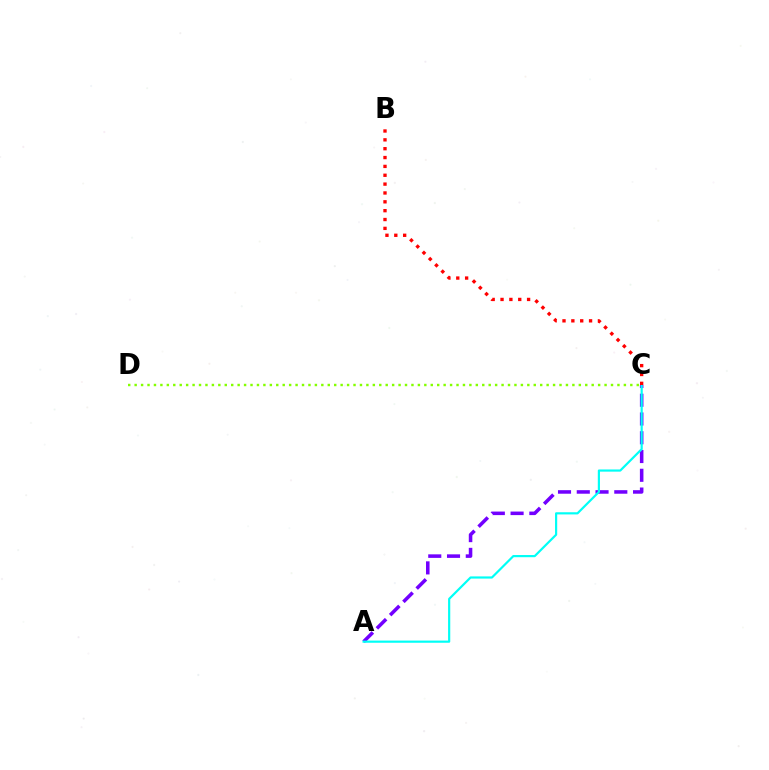{('A', 'C'): [{'color': '#7200ff', 'line_style': 'dashed', 'thickness': 2.55}, {'color': '#00fff6', 'line_style': 'solid', 'thickness': 1.57}], ('C', 'D'): [{'color': '#84ff00', 'line_style': 'dotted', 'thickness': 1.75}], ('B', 'C'): [{'color': '#ff0000', 'line_style': 'dotted', 'thickness': 2.41}]}